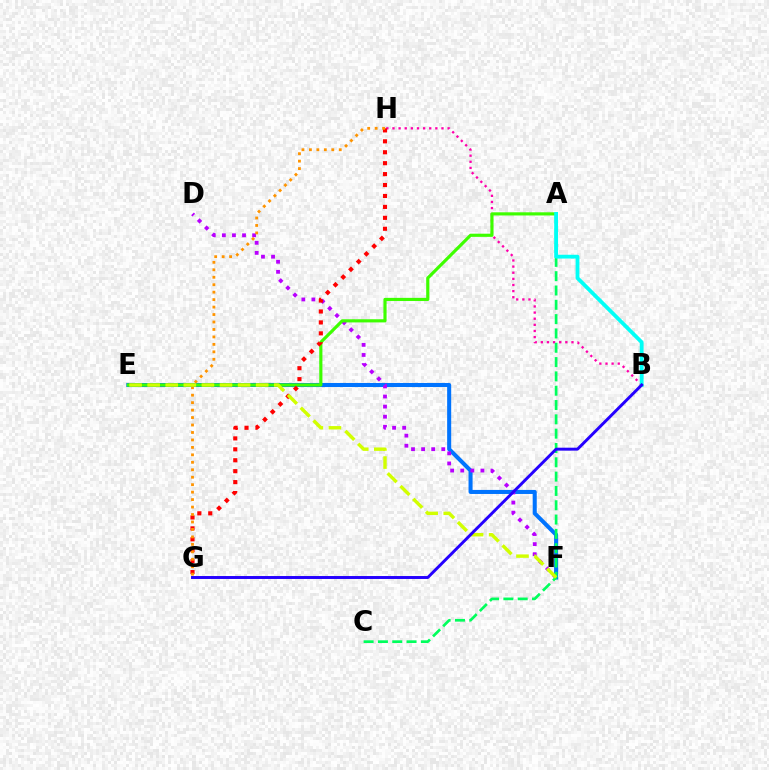{('E', 'F'): [{'color': '#0074ff', 'line_style': 'solid', 'thickness': 2.91}, {'color': '#d1ff00', 'line_style': 'dashed', 'thickness': 2.46}], ('B', 'H'): [{'color': '#ff00ac', 'line_style': 'dotted', 'thickness': 1.66}], ('D', 'F'): [{'color': '#b900ff', 'line_style': 'dotted', 'thickness': 2.74}], ('A', 'E'): [{'color': '#3dff00', 'line_style': 'solid', 'thickness': 2.28}], ('G', 'H'): [{'color': '#ff0000', 'line_style': 'dotted', 'thickness': 2.97}, {'color': '#ff9400', 'line_style': 'dotted', 'thickness': 2.03}], ('A', 'C'): [{'color': '#00ff5c', 'line_style': 'dashed', 'thickness': 1.94}], ('A', 'B'): [{'color': '#00fff6', 'line_style': 'solid', 'thickness': 2.74}], ('B', 'G'): [{'color': '#2500ff', 'line_style': 'solid', 'thickness': 2.12}]}